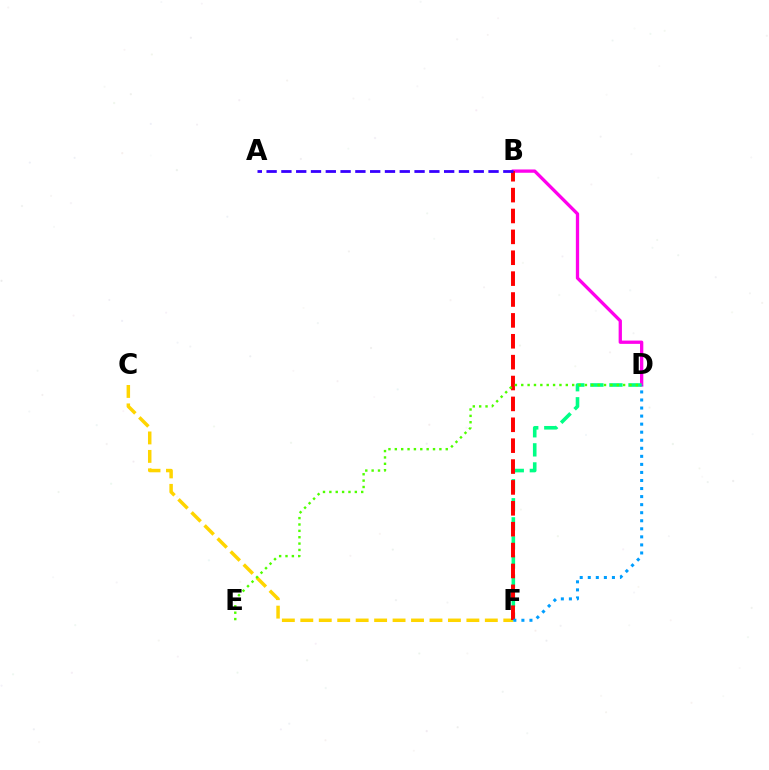{('B', 'D'): [{'color': '#ff00ed', 'line_style': 'solid', 'thickness': 2.37}], ('C', 'F'): [{'color': '#ffd500', 'line_style': 'dashed', 'thickness': 2.51}], ('D', 'F'): [{'color': '#00ff86', 'line_style': 'dashed', 'thickness': 2.59}, {'color': '#009eff', 'line_style': 'dotted', 'thickness': 2.19}], ('B', 'F'): [{'color': '#ff0000', 'line_style': 'dashed', 'thickness': 2.84}], ('D', 'E'): [{'color': '#4fff00', 'line_style': 'dotted', 'thickness': 1.73}], ('A', 'B'): [{'color': '#3700ff', 'line_style': 'dashed', 'thickness': 2.01}]}